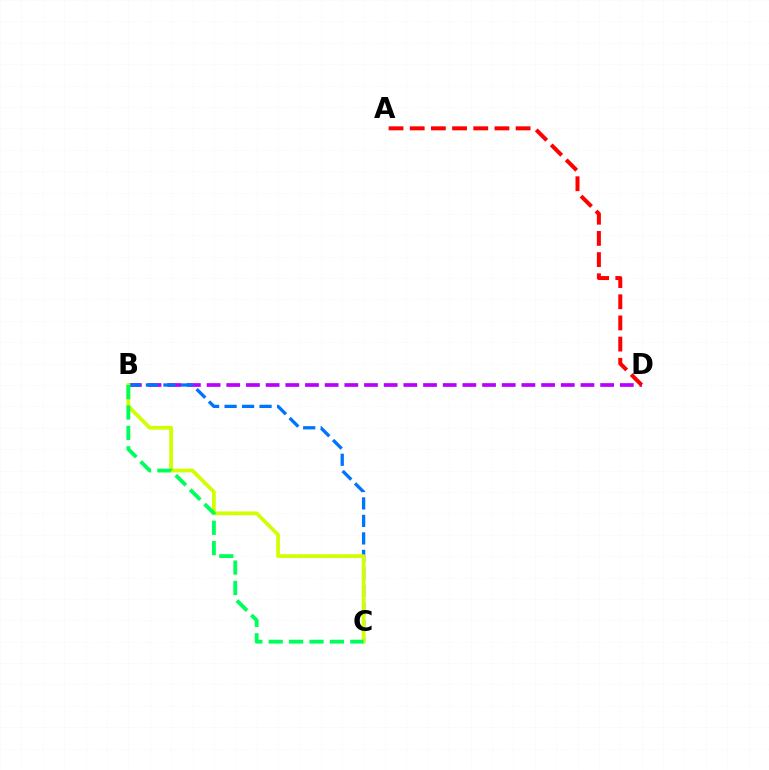{('B', 'D'): [{'color': '#b900ff', 'line_style': 'dashed', 'thickness': 2.67}], ('B', 'C'): [{'color': '#0074ff', 'line_style': 'dashed', 'thickness': 2.38}, {'color': '#d1ff00', 'line_style': 'solid', 'thickness': 2.69}, {'color': '#00ff5c', 'line_style': 'dashed', 'thickness': 2.77}], ('A', 'D'): [{'color': '#ff0000', 'line_style': 'dashed', 'thickness': 2.88}]}